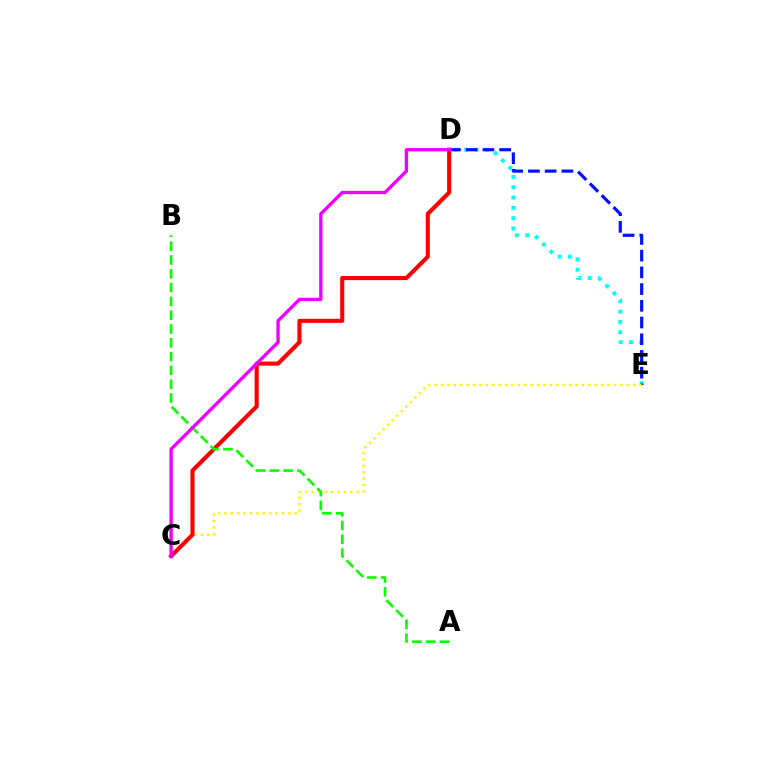{('D', 'E'): [{'color': '#00fff6', 'line_style': 'dotted', 'thickness': 2.8}, {'color': '#0010ff', 'line_style': 'dashed', 'thickness': 2.27}], ('C', 'E'): [{'color': '#fcf500', 'line_style': 'dotted', 'thickness': 1.74}], ('C', 'D'): [{'color': '#ff0000', 'line_style': 'solid', 'thickness': 2.95}, {'color': '#ee00ff', 'line_style': 'solid', 'thickness': 2.42}], ('A', 'B'): [{'color': '#08ff00', 'line_style': 'dashed', 'thickness': 1.88}]}